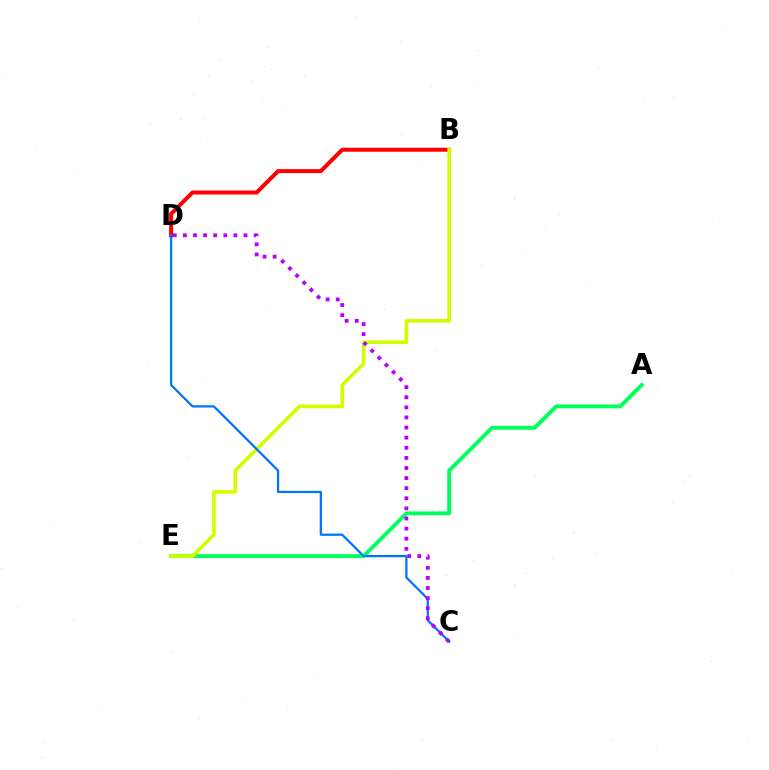{('B', 'D'): [{'color': '#ff0000', 'line_style': 'solid', 'thickness': 2.88}], ('A', 'E'): [{'color': '#00ff5c', 'line_style': 'solid', 'thickness': 2.8}], ('B', 'E'): [{'color': '#d1ff00', 'line_style': 'solid', 'thickness': 2.61}], ('C', 'D'): [{'color': '#0074ff', 'line_style': 'solid', 'thickness': 1.62}, {'color': '#b900ff', 'line_style': 'dotted', 'thickness': 2.74}]}